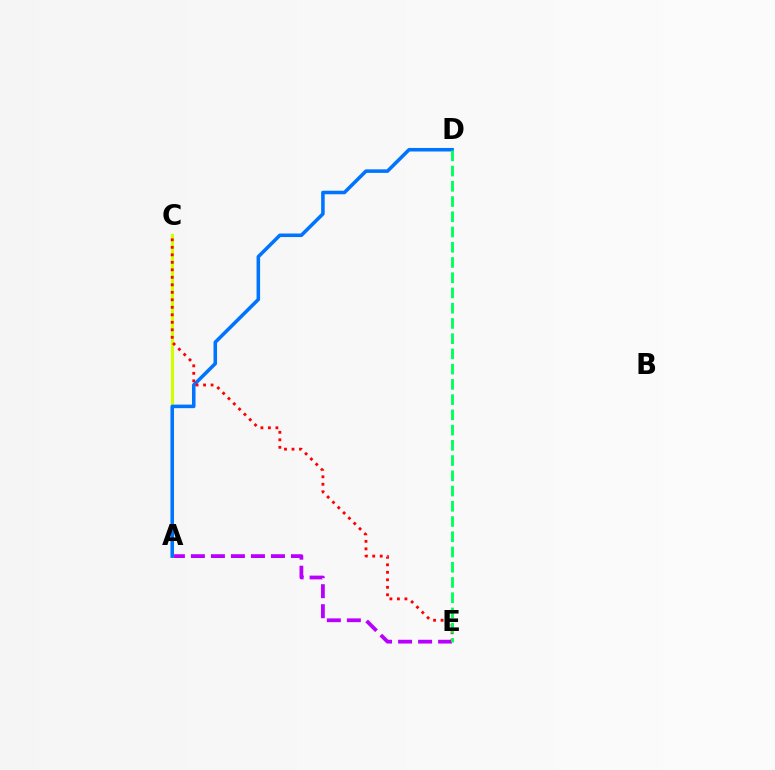{('A', 'E'): [{'color': '#b900ff', 'line_style': 'dashed', 'thickness': 2.72}], ('A', 'C'): [{'color': '#d1ff00', 'line_style': 'solid', 'thickness': 2.26}], ('A', 'D'): [{'color': '#0074ff', 'line_style': 'solid', 'thickness': 2.55}], ('C', 'E'): [{'color': '#ff0000', 'line_style': 'dotted', 'thickness': 2.04}], ('D', 'E'): [{'color': '#00ff5c', 'line_style': 'dashed', 'thickness': 2.07}]}